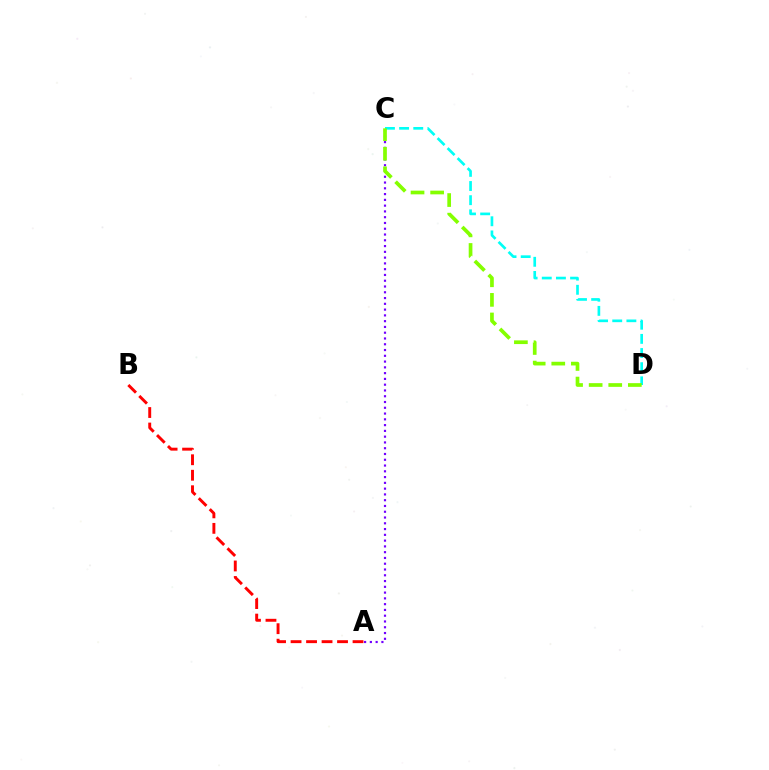{('A', 'B'): [{'color': '#ff0000', 'line_style': 'dashed', 'thickness': 2.1}], ('C', 'D'): [{'color': '#00fff6', 'line_style': 'dashed', 'thickness': 1.92}, {'color': '#84ff00', 'line_style': 'dashed', 'thickness': 2.66}], ('A', 'C'): [{'color': '#7200ff', 'line_style': 'dotted', 'thickness': 1.57}]}